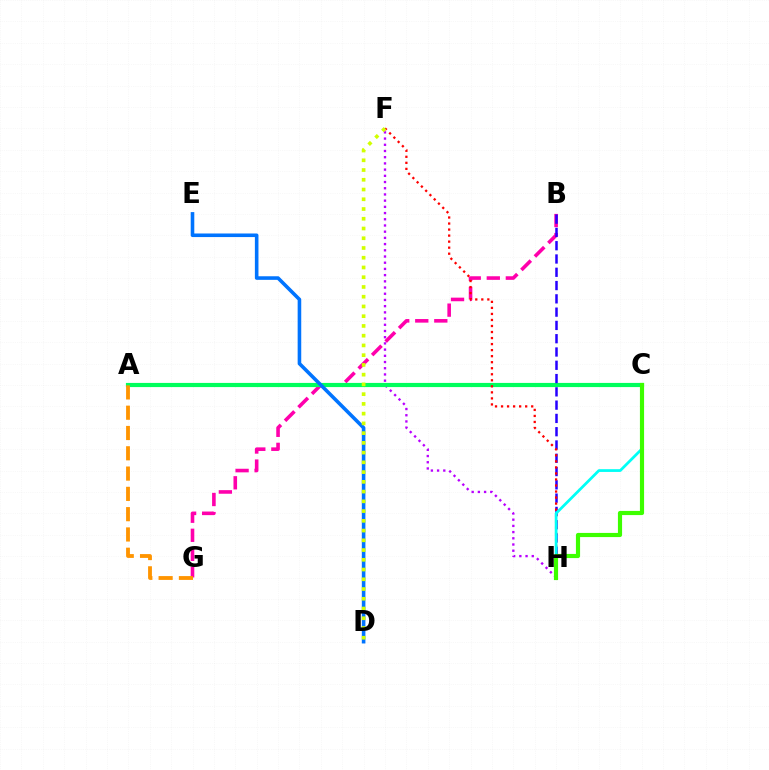{('F', 'H'): [{'color': '#b900ff', 'line_style': 'dotted', 'thickness': 1.69}, {'color': '#ff0000', 'line_style': 'dotted', 'thickness': 1.64}], ('B', 'G'): [{'color': '#ff00ac', 'line_style': 'dashed', 'thickness': 2.59}], ('A', 'C'): [{'color': '#00ff5c', 'line_style': 'solid', 'thickness': 3.0}], ('B', 'H'): [{'color': '#2500ff', 'line_style': 'dashed', 'thickness': 1.8}], ('D', 'E'): [{'color': '#0074ff', 'line_style': 'solid', 'thickness': 2.58}], ('C', 'H'): [{'color': '#00fff6', 'line_style': 'solid', 'thickness': 1.98}, {'color': '#3dff00', 'line_style': 'solid', 'thickness': 2.99}], ('A', 'G'): [{'color': '#ff9400', 'line_style': 'dashed', 'thickness': 2.76}], ('D', 'F'): [{'color': '#d1ff00', 'line_style': 'dotted', 'thickness': 2.65}]}